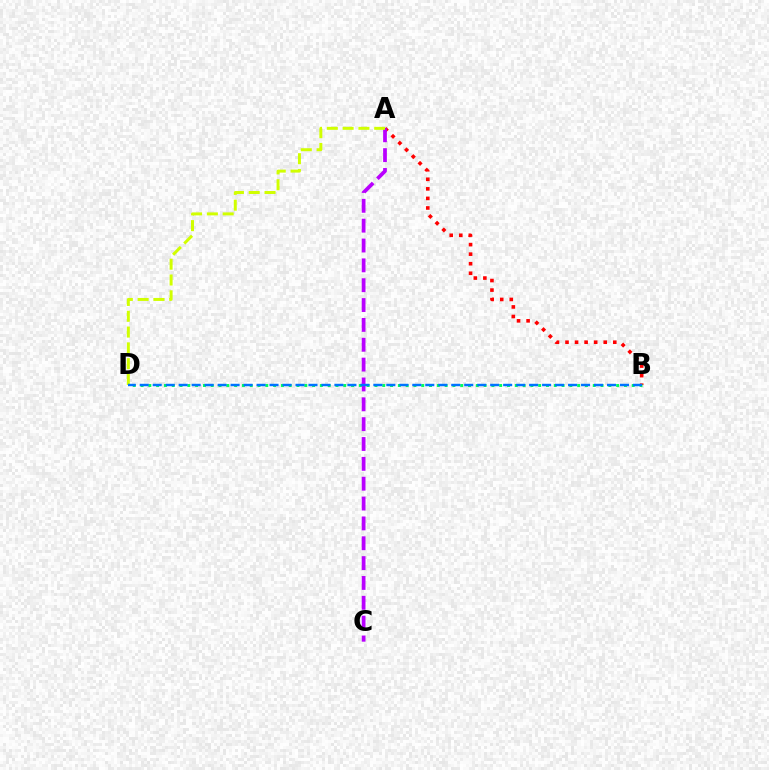{('A', 'B'): [{'color': '#ff0000', 'line_style': 'dotted', 'thickness': 2.6}], ('A', 'C'): [{'color': '#b900ff', 'line_style': 'dashed', 'thickness': 2.7}], ('B', 'D'): [{'color': '#00ff5c', 'line_style': 'dotted', 'thickness': 2.12}, {'color': '#0074ff', 'line_style': 'dashed', 'thickness': 1.76}], ('A', 'D'): [{'color': '#d1ff00', 'line_style': 'dashed', 'thickness': 2.15}]}